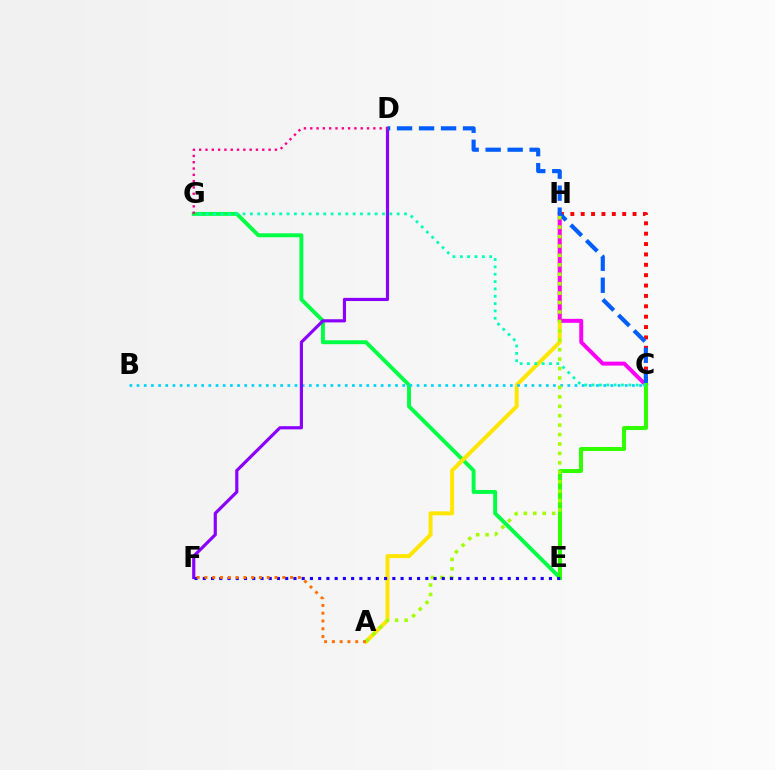{('E', 'G'): [{'color': '#00ff45', 'line_style': 'solid', 'thickness': 2.83}], ('C', 'H'): [{'color': '#ff0000', 'line_style': 'dotted', 'thickness': 2.82}, {'color': '#fa00f9', 'line_style': 'solid', 'thickness': 2.85}], ('A', 'H'): [{'color': '#ffe600', 'line_style': 'solid', 'thickness': 2.87}, {'color': '#a2ff00', 'line_style': 'dotted', 'thickness': 2.56}], ('B', 'C'): [{'color': '#00d3ff', 'line_style': 'dotted', 'thickness': 1.95}], ('D', 'F'): [{'color': '#8a00ff', 'line_style': 'solid', 'thickness': 2.28}], ('C', 'D'): [{'color': '#005dff', 'line_style': 'dashed', 'thickness': 2.99}], ('C', 'E'): [{'color': '#31ff00', 'line_style': 'solid', 'thickness': 2.91}], ('D', 'G'): [{'color': '#ff0088', 'line_style': 'dotted', 'thickness': 1.71}], ('E', 'F'): [{'color': '#1900ff', 'line_style': 'dotted', 'thickness': 2.24}], ('C', 'G'): [{'color': '#00ffbb', 'line_style': 'dotted', 'thickness': 1.99}], ('A', 'F'): [{'color': '#ff7000', 'line_style': 'dotted', 'thickness': 2.11}]}